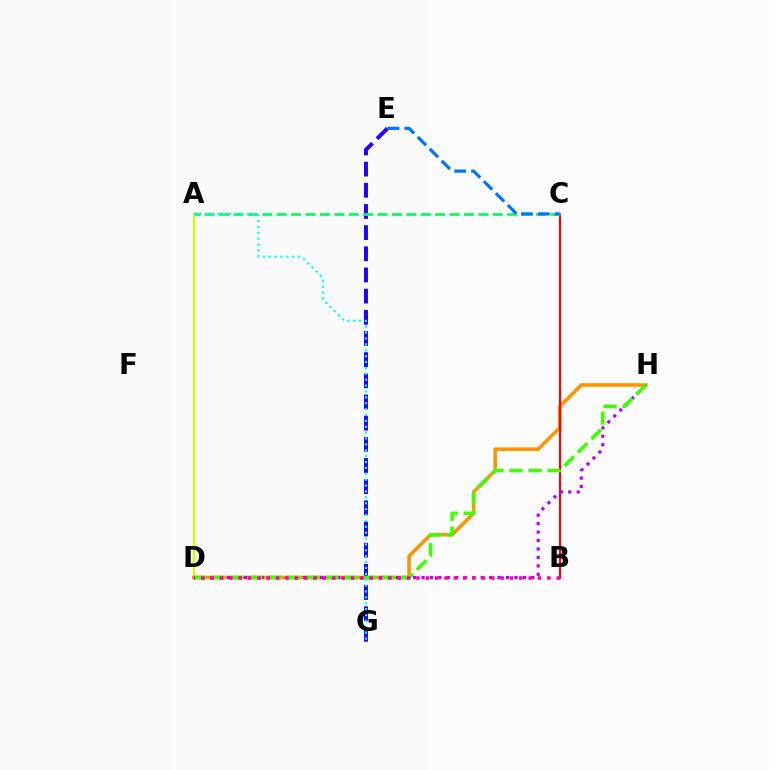{('A', 'D'): [{'color': '#d1ff00', 'line_style': 'solid', 'thickness': 1.71}], ('E', 'G'): [{'color': '#2500ff', 'line_style': 'dashed', 'thickness': 2.88}], ('D', 'H'): [{'color': '#ff9400', 'line_style': 'solid', 'thickness': 2.55}, {'color': '#b900ff', 'line_style': 'dotted', 'thickness': 2.3}, {'color': '#3dff00', 'line_style': 'dashed', 'thickness': 2.58}], ('B', 'C'): [{'color': '#ff0000', 'line_style': 'solid', 'thickness': 1.53}], ('A', 'C'): [{'color': '#00ff5c', 'line_style': 'dashed', 'thickness': 1.96}], ('A', 'G'): [{'color': '#00fff6', 'line_style': 'dotted', 'thickness': 1.6}], ('C', 'E'): [{'color': '#0074ff', 'line_style': 'dashed', 'thickness': 2.29}], ('B', 'D'): [{'color': '#ff00ac', 'line_style': 'dotted', 'thickness': 2.54}]}